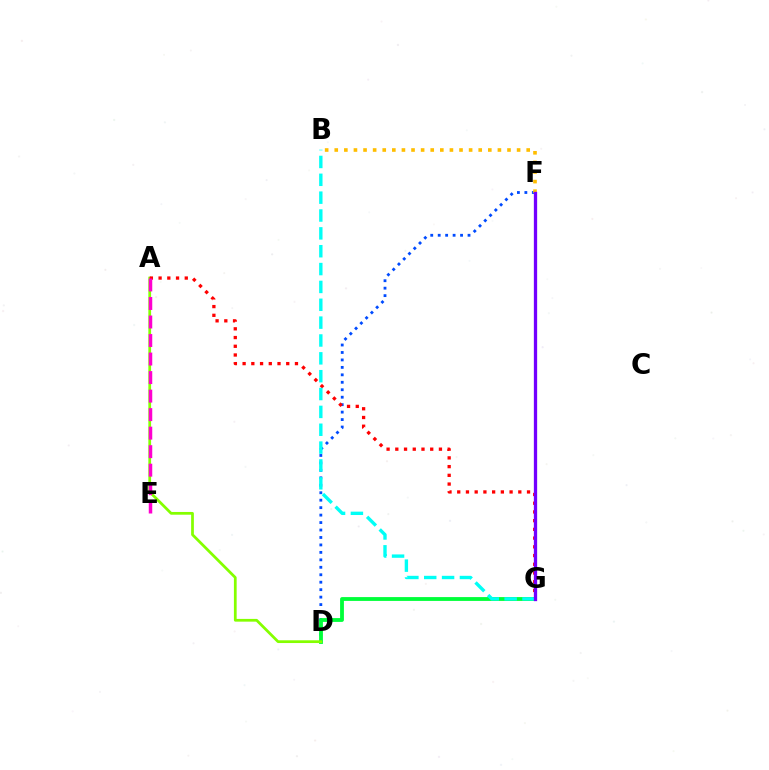{('D', 'F'): [{'color': '#004bff', 'line_style': 'dotted', 'thickness': 2.03}], ('D', 'G'): [{'color': '#00ff39', 'line_style': 'solid', 'thickness': 2.75}], ('A', 'D'): [{'color': '#84ff00', 'line_style': 'solid', 'thickness': 1.98}], ('A', 'G'): [{'color': '#ff0000', 'line_style': 'dotted', 'thickness': 2.37}], ('B', 'F'): [{'color': '#ffbd00', 'line_style': 'dotted', 'thickness': 2.61}], ('B', 'G'): [{'color': '#00fff6', 'line_style': 'dashed', 'thickness': 2.43}], ('F', 'G'): [{'color': '#7200ff', 'line_style': 'solid', 'thickness': 2.37}], ('A', 'E'): [{'color': '#ff00cf', 'line_style': 'dashed', 'thickness': 2.52}]}